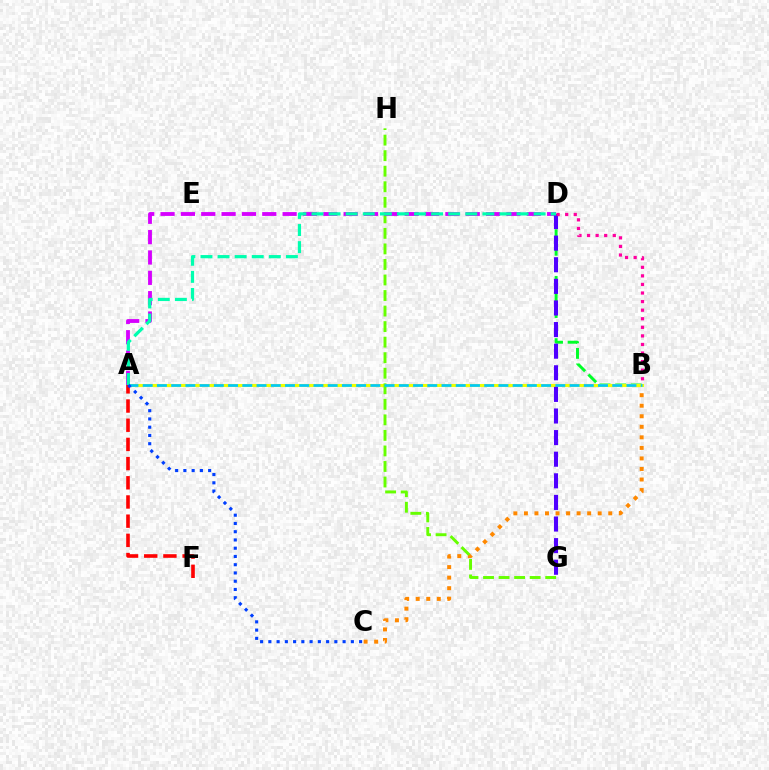{('B', 'D'): [{'color': '#00ff27', 'line_style': 'dashed', 'thickness': 2.11}, {'color': '#ff00a0', 'line_style': 'dotted', 'thickness': 2.33}], ('B', 'C'): [{'color': '#ff8800', 'line_style': 'dotted', 'thickness': 2.86}], ('A', 'B'): [{'color': '#eeff00', 'line_style': 'solid', 'thickness': 2.22}, {'color': '#00c7ff', 'line_style': 'dashed', 'thickness': 1.93}], ('A', 'F'): [{'color': '#ff0000', 'line_style': 'dashed', 'thickness': 2.61}], ('G', 'H'): [{'color': '#66ff00', 'line_style': 'dashed', 'thickness': 2.11}], ('A', 'D'): [{'color': '#d600ff', 'line_style': 'dashed', 'thickness': 2.76}, {'color': '#00ffaf', 'line_style': 'dashed', 'thickness': 2.32}], ('D', 'G'): [{'color': '#4f00ff', 'line_style': 'dashed', 'thickness': 2.94}], ('A', 'C'): [{'color': '#003fff', 'line_style': 'dotted', 'thickness': 2.24}]}